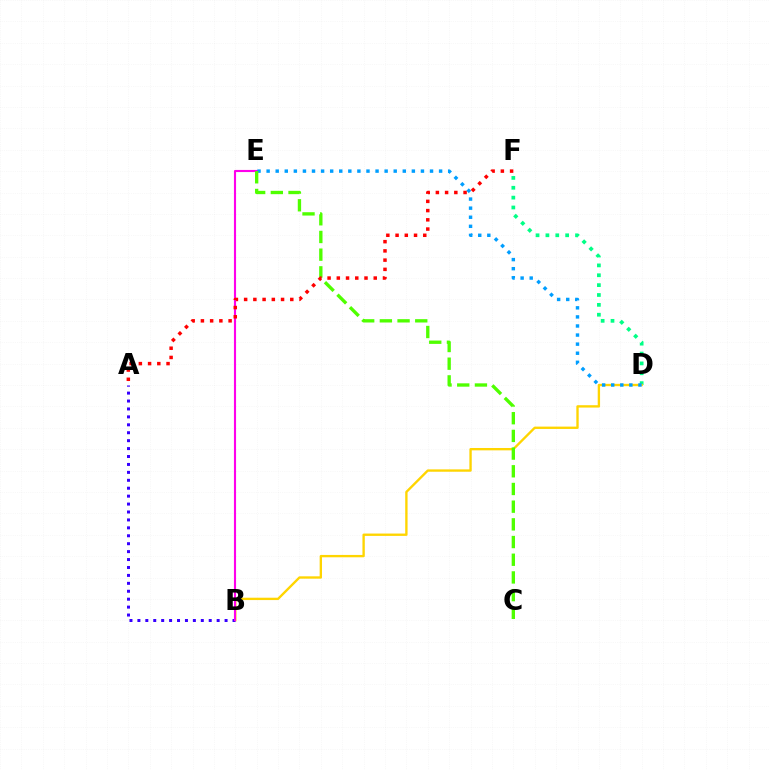{('D', 'F'): [{'color': '#00ff86', 'line_style': 'dotted', 'thickness': 2.68}], ('B', 'D'): [{'color': '#ffd500', 'line_style': 'solid', 'thickness': 1.69}], ('A', 'B'): [{'color': '#3700ff', 'line_style': 'dotted', 'thickness': 2.15}], ('B', 'E'): [{'color': '#ff00ed', 'line_style': 'solid', 'thickness': 1.53}], ('D', 'E'): [{'color': '#009eff', 'line_style': 'dotted', 'thickness': 2.47}], ('C', 'E'): [{'color': '#4fff00', 'line_style': 'dashed', 'thickness': 2.4}], ('A', 'F'): [{'color': '#ff0000', 'line_style': 'dotted', 'thickness': 2.51}]}